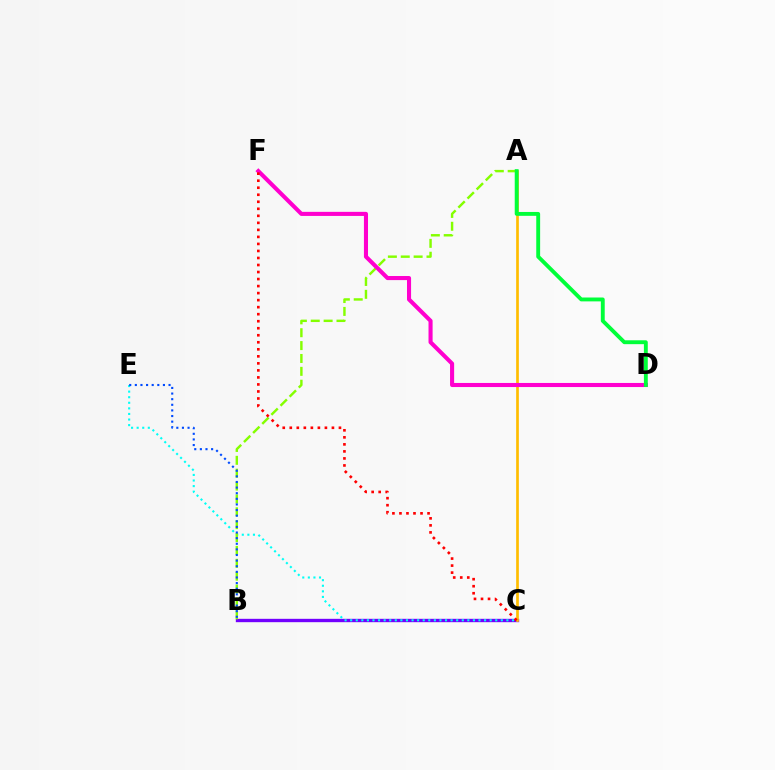{('B', 'C'): [{'color': '#7200ff', 'line_style': 'solid', 'thickness': 2.42}], ('C', 'E'): [{'color': '#00fff6', 'line_style': 'dotted', 'thickness': 1.52}], ('A', 'B'): [{'color': '#84ff00', 'line_style': 'dashed', 'thickness': 1.75}], ('A', 'C'): [{'color': '#ffbd00', 'line_style': 'solid', 'thickness': 1.94}], ('D', 'F'): [{'color': '#ff00cf', 'line_style': 'solid', 'thickness': 2.94}], ('C', 'F'): [{'color': '#ff0000', 'line_style': 'dotted', 'thickness': 1.91}], ('B', 'E'): [{'color': '#004bff', 'line_style': 'dotted', 'thickness': 1.53}], ('A', 'D'): [{'color': '#00ff39', 'line_style': 'solid', 'thickness': 2.79}]}